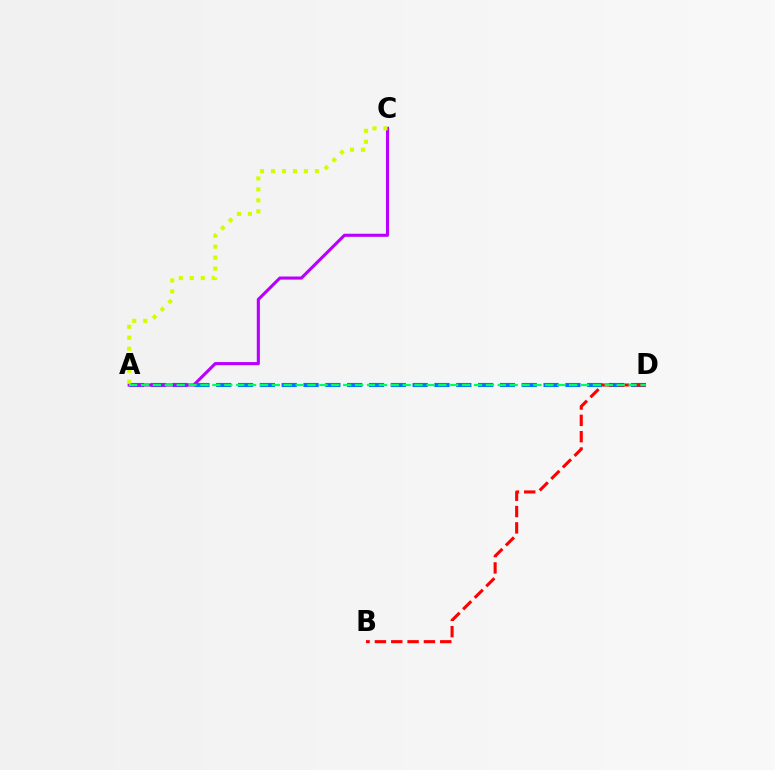{('A', 'D'): [{'color': '#0074ff', 'line_style': 'dashed', 'thickness': 2.96}, {'color': '#00ff5c', 'line_style': 'dashed', 'thickness': 1.62}], ('B', 'D'): [{'color': '#ff0000', 'line_style': 'dashed', 'thickness': 2.22}], ('A', 'C'): [{'color': '#b900ff', 'line_style': 'solid', 'thickness': 2.23}, {'color': '#d1ff00', 'line_style': 'dotted', 'thickness': 2.98}]}